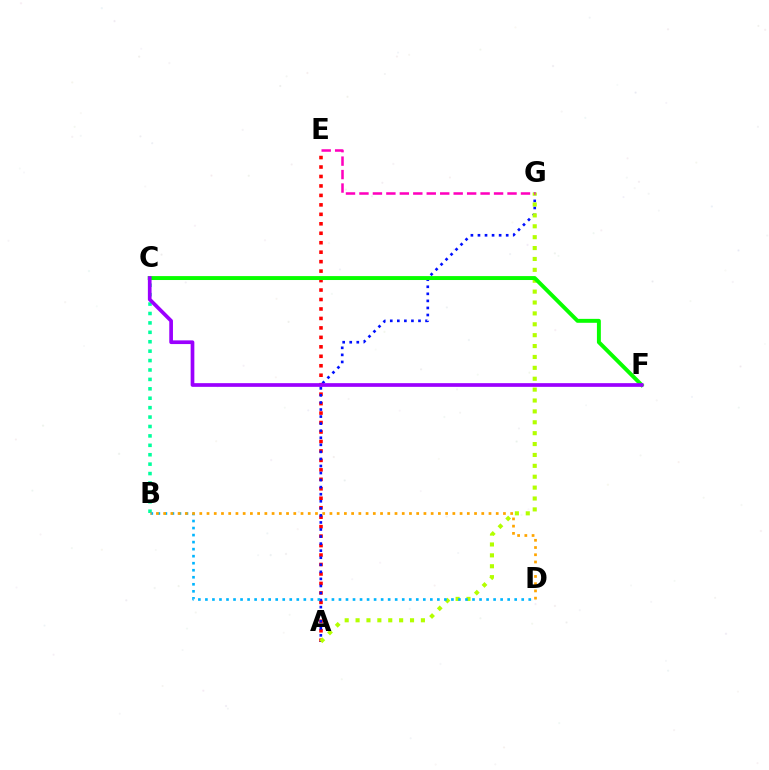{('A', 'E'): [{'color': '#ff0000', 'line_style': 'dotted', 'thickness': 2.57}], ('A', 'G'): [{'color': '#0010ff', 'line_style': 'dotted', 'thickness': 1.92}, {'color': '#b3ff00', 'line_style': 'dotted', 'thickness': 2.96}], ('B', 'C'): [{'color': '#00ff9d', 'line_style': 'dotted', 'thickness': 2.56}], ('E', 'G'): [{'color': '#ff00bd', 'line_style': 'dashed', 'thickness': 1.83}], ('C', 'F'): [{'color': '#08ff00', 'line_style': 'solid', 'thickness': 2.83}, {'color': '#9b00ff', 'line_style': 'solid', 'thickness': 2.66}], ('B', 'D'): [{'color': '#00b5ff', 'line_style': 'dotted', 'thickness': 1.91}, {'color': '#ffa500', 'line_style': 'dotted', 'thickness': 1.96}]}